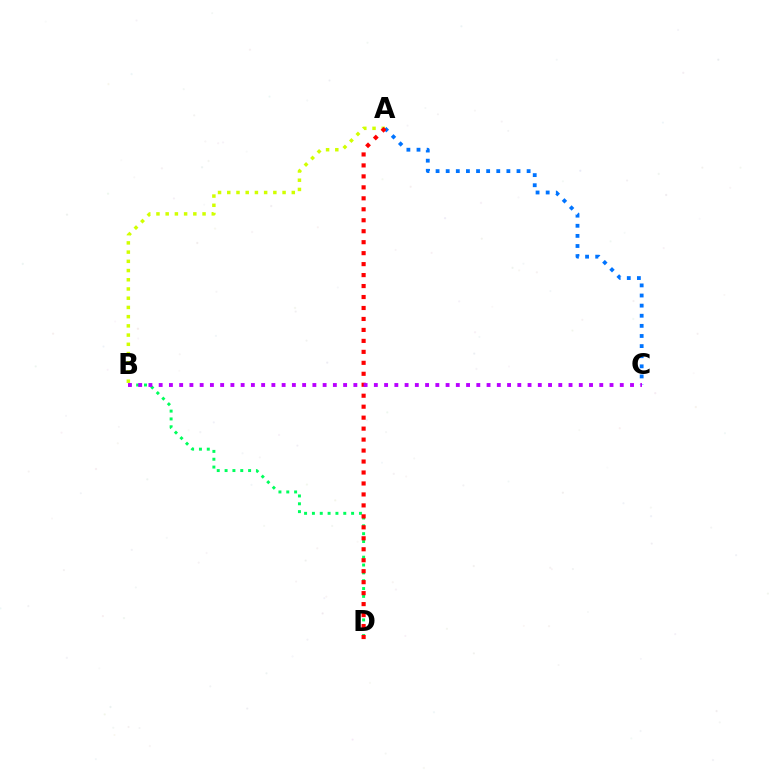{('B', 'D'): [{'color': '#00ff5c', 'line_style': 'dotted', 'thickness': 2.13}], ('A', 'B'): [{'color': '#d1ff00', 'line_style': 'dotted', 'thickness': 2.5}], ('A', 'C'): [{'color': '#0074ff', 'line_style': 'dotted', 'thickness': 2.75}], ('A', 'D'): [{'color': '#ff0000', 'line_style': 'dotted', 'thickness': 2.98}], ('B', 'C'): [{'color': '#b900ff', 'line_style': 'dotted', 'thickness': 2.78}]}